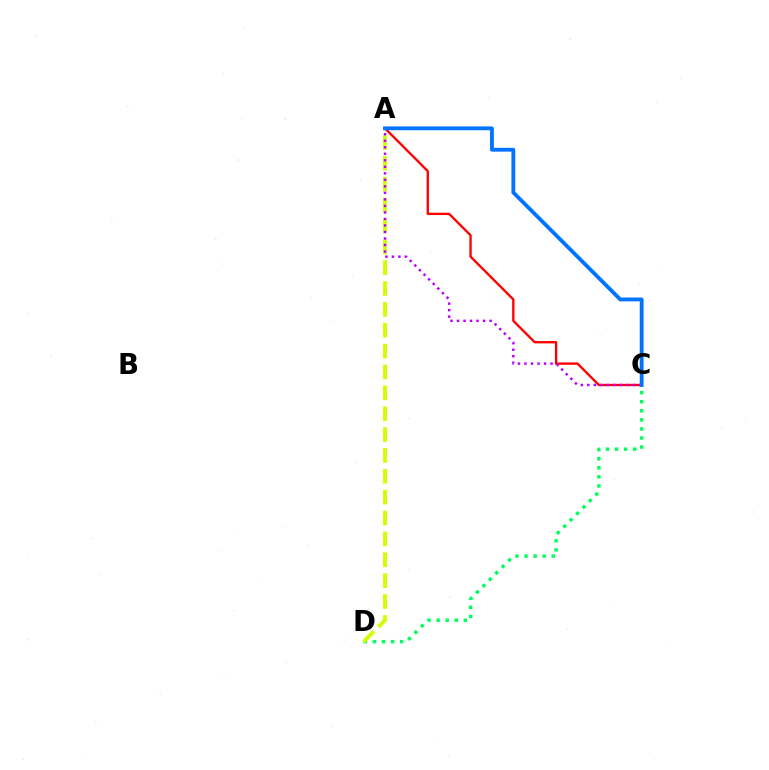{('C', 'D'): [{'color': '#00ff5c', 'line_style': 'dotted', 'thickness': 2.47}], ('A', 'D'): [{'color': '#d1ff00', 'line_style': 'dashed', 'thickness': 2.83}], ('A', 'C'): [{'color': '#ff0000', 'line_style': 'solid', 'thickness': 1.69}, {'color': '#b900ff', 'line_style': 'dotted', 'thickness': 1.77}, {'color': '#0074ff', 'line_style': 'solid', 'thickness': 2.76}]}